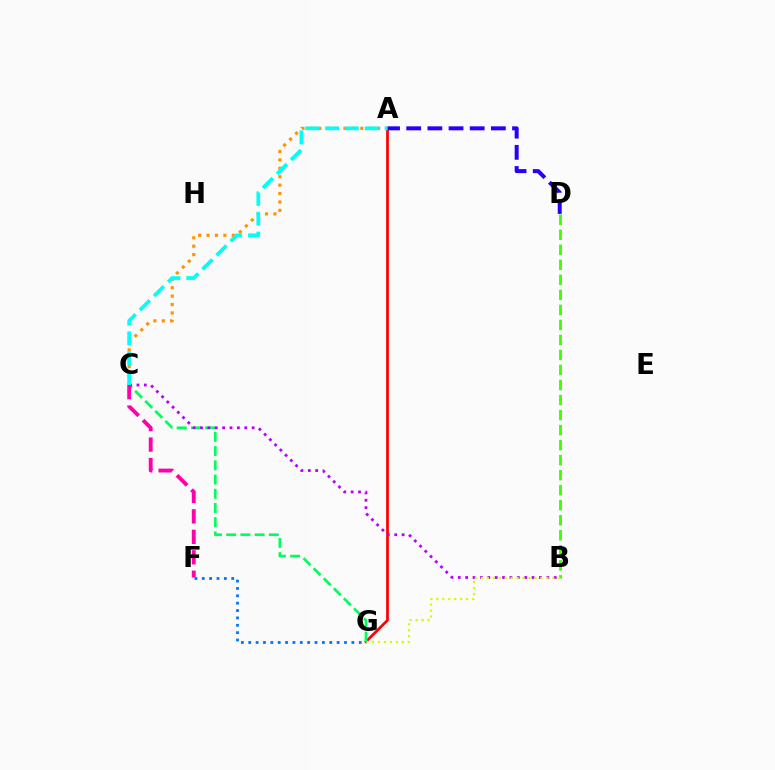{('A', 'G'): [{'color': '#ff0000', 'line_style': 'solid', 'thickness': 1.96}], ('B', 'D'): [{'color': '#3dff00', 'line_style': 'dashed', 'thickness': 2.04}], ('C', 'G'): [{'color': '#00ff5c', 'line_style': 'dashed', 'thickness': 1.93}], ('A', 'C'): [{'color': '#ff9400', 'line_style': 'dotted', 'thickness': 2.29}, {'color': '#00fff6', 'line_style': 'dashed', 'thickness': 2.7}], ('B', 'C'): [{'color': '#b900ff', 'line_style': 'dotted', 'thickness': 2.01}], ('A', 'D'): [{'color': '#2500ff', 'line_style': 'dashed', 'thickness': 2.87}], ('C', 'F'): [{'color': '#ff00ac', 'line_style': 'dashed', 'thickness': 2.78}], ('B', 'G'): [{'color': '#d1ff00', 'line_style': 'dotted', 'thickness': 1.62}], ('F', 'G'): [{'color': '#0074ff', 'line_style': 'dotted', 'thickness': 2.0}]}